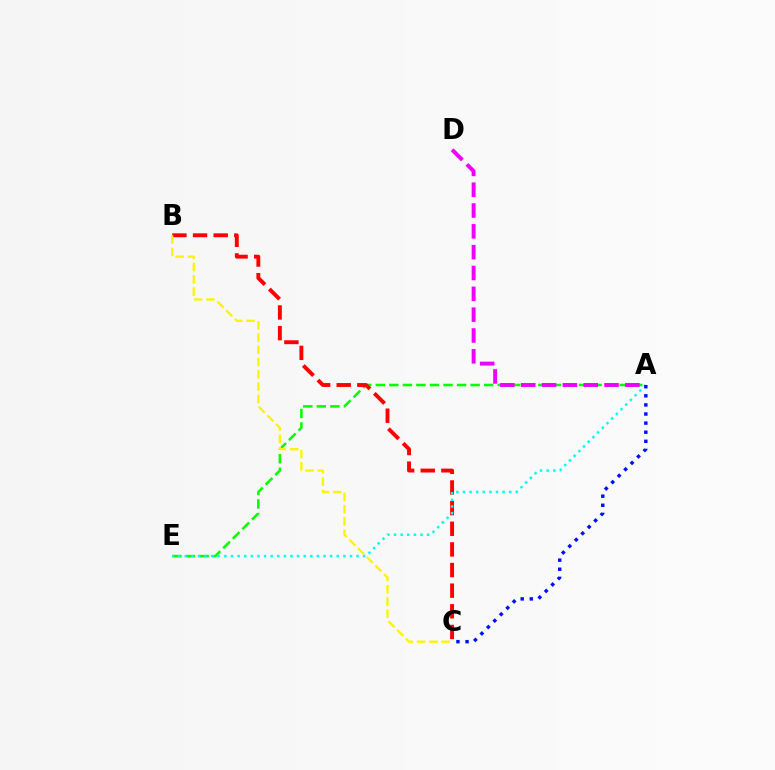{('A', 'E'): [{'color': '#08ff00', 'line_style': 'dashed', 'thickness': 1.84}, {'color': '#00fff6', 'line_style': 'dotted', 'thickness': 1.8}], ('A', 'D'): [{'color': '#ee00ff', 'line_style': 'dashed', 'thickness': 2.83}], ('B', 'C'): [{'color': '#ff0000', 'line_style': 'dashed', 'thickness': 2.8}, {'color': '#fcf500', 'line_style': 'dashed', 'thickness': 1.66}], ('A', 'C'): [{'color': '#0010ff', 'line_style': 'dotted', 'thickness': 2.47}]}